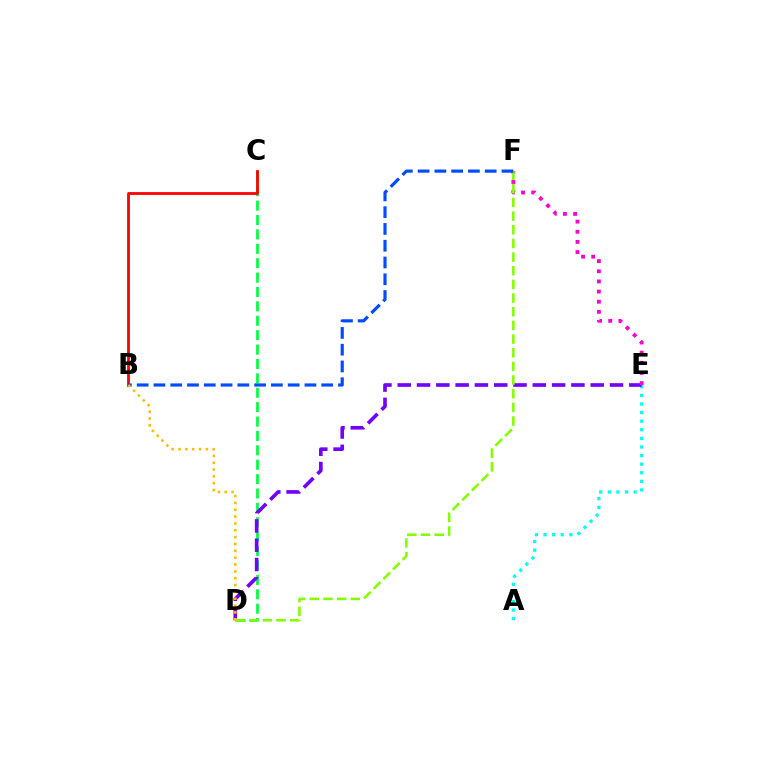{('C', 'D'): [{'color': '#00ff39', 'line_style': 'dashed', 'thickness': 1.96}], ('A', 'E'): [{'color': '#00fff6', 'line_style': 'dotted', 'thickness': 2.33}], ('D', 'E'): [{'color': '#7200ff', 'line_style': 'dashed', 'thickness': 2.62}], ('E', 'F'): [{'color': '#ff00cf', 'line_style': 'dotted', 'thickness': 2.76}], ('B', 'C'): [{'color': '#ff0000', 'line_style': 'solid', 'thickness': 2.01}], ('D', 'F'): [{'color': '#84ff00', 'line_style': 'dashed', 'thickness': 1.86}], ('B', 'F'): [{'color': '#004bff', 'line_style': 'dashed', 'thickness': 2.28}], ('B', 'D'): [{'color': '#ffbd00', 'line_style': 'dotted', 'thickness': 1.86}]}